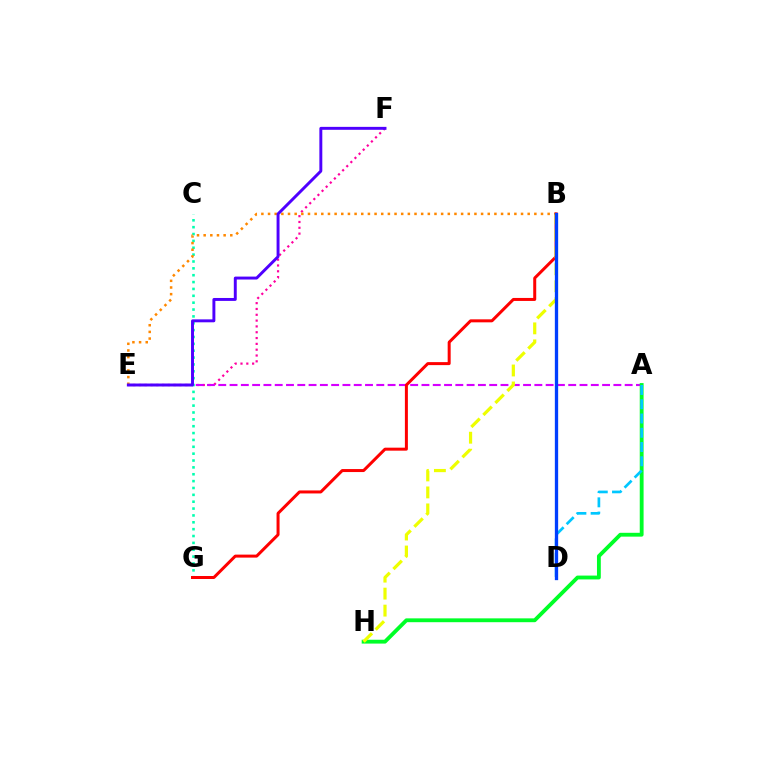{('E', 'F'): [{'color': '#ff00a0', 'line_style': 'dotted', 'thickness': 1.58}, {'color': '#4f00ff', 'line_style': 'solid', 'thickness': 2.11}], ('A', 'E'): [{'color': '#d600ff', 'line_style': 'dashed', 'thickness': 1.53}], ('C', 'G'): [{'color': '#00ffaf', 'line_style': 'dotted', 'thickness': 1.86}], ('A', 'H'): [{'color': '#00ff27', 'line_style': 'solid', 'thickness': 2.76}], ('B', 'E'): [{'color': '#ff8800', 'line_style': 'dotted', 'thickness': 1.81}], ('B', 'G'): [{'color': '#ff0000', 'line_style': 'solid', 'thickness': 2.16}], ('A', 'D'): [{'color': '#00c7ff', 'line_style': 'dashed', 'thickness': 1.94}], ('B', 'D'): [{'color': '#66ff00', 'line_style': 'solid', 'thickness': 1.88}, {'color': '#003fff', 'line_style': 'solid', 'thickness': 2.38}], ('B', 'H'): [{'color': '#eeff00', 'line_style': 'dashed', 'thickness': 2.31}]}